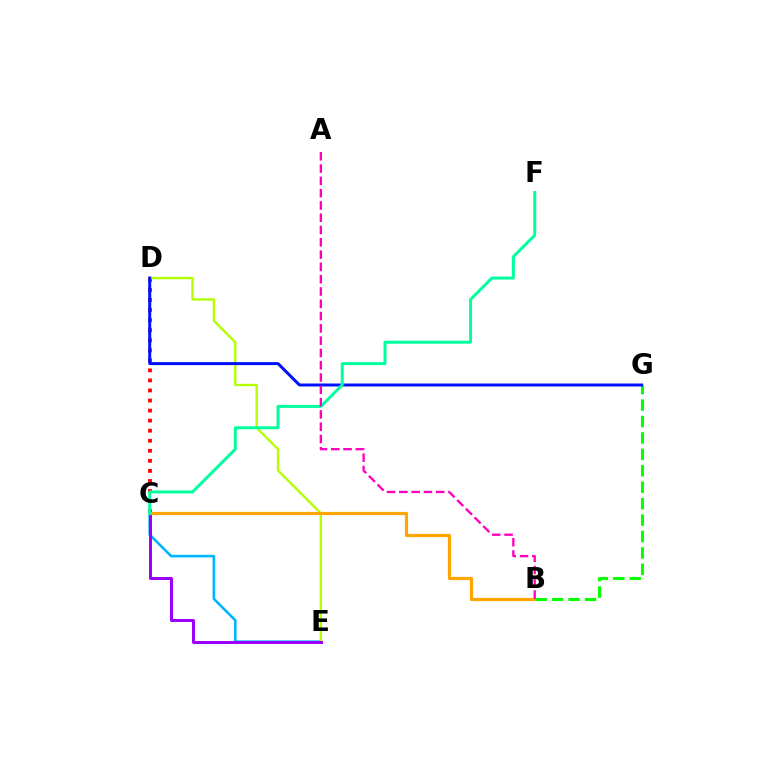{('C', 'D'): [{'color': '#ff0000', 'line_style': 'dotted', 'thickness': 2.73}], ('C', 'E'): [{'color': '#00b5ff', 'line_style': 'solid', 'thickness': 1.88}, {'color': '#9b00ff', 'line_style': 'solid', 'thickness': 2.15}], ('D', 'E'): [{'color': '#b3ff00', 'line_style': 'solid', 'thickness': 1.7}], ('B', 'C'): [{'color': '#ffa500', 'line_style': 'solid', 'thickness': 2.29}], ('B', 'G'): [{'color': '#08ff00', 'line_style': 'dashed', 'thickness': 2.23}], ('D', 'G'): [{'color': '#0010ff', 'line_style': 'solid', 'thickness': 2.15}], ('C', 'F'): [{'color': '#00ff9d', 'line_style': 'solid', 'thickness': 2.15}], ('A', 'B'): [{'color': '#ff00bd', 'line_style': 'dashed', 'thickness': 1.67}]}